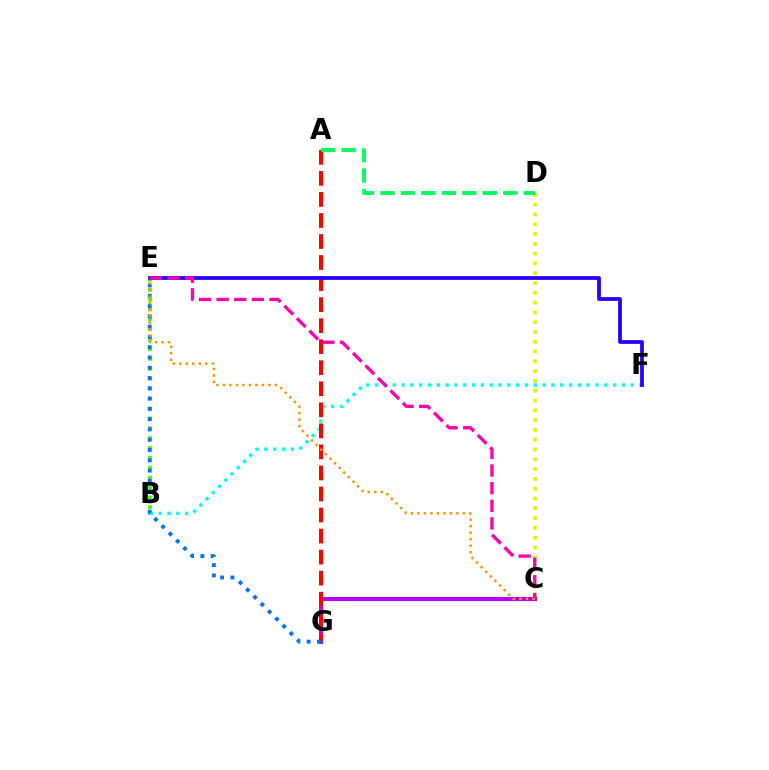{('B', 'E'): [{'color': '#3dff00', 'line_style': 'dotted', 'thickness': 2.69}], ('B', 'F'): [{'color': '#00fff6', 'line_style': 'dotted', 'thickness': 2.4}], ('C', 'D'): [{'color': '#d1ff00', 'line_style': 'dotted', 'thickness': 2.66}], ('C', 'G'): [{'color': '#b900ff', 'line_style': 'solid', 'thickness': 2.89}], ('A', 'G'): [{'color': '#ff0000', 'line_style': 'dashed', 'thickness': 2.86}], ('E', 'F'): [{'color': '#2500ff', 'line_style': 'solid', 'thickness': 2.7}], ('E', 'G'): [{'color': '#0074ff', 'line_style': 'dotted', 'thickness': 2.79}], ('C', 'E'): [{'color': '#ff00ac', 'line_style': 'dashed', 'thickness': 2.4}, {'color': '#ff9400', 'line_style': 'dotted', 'thickness': 1.77}], ('A', 'D'): [{'color': '#00ff5c', 'line_style': 'dashed', 'thickness': 2.78}]}